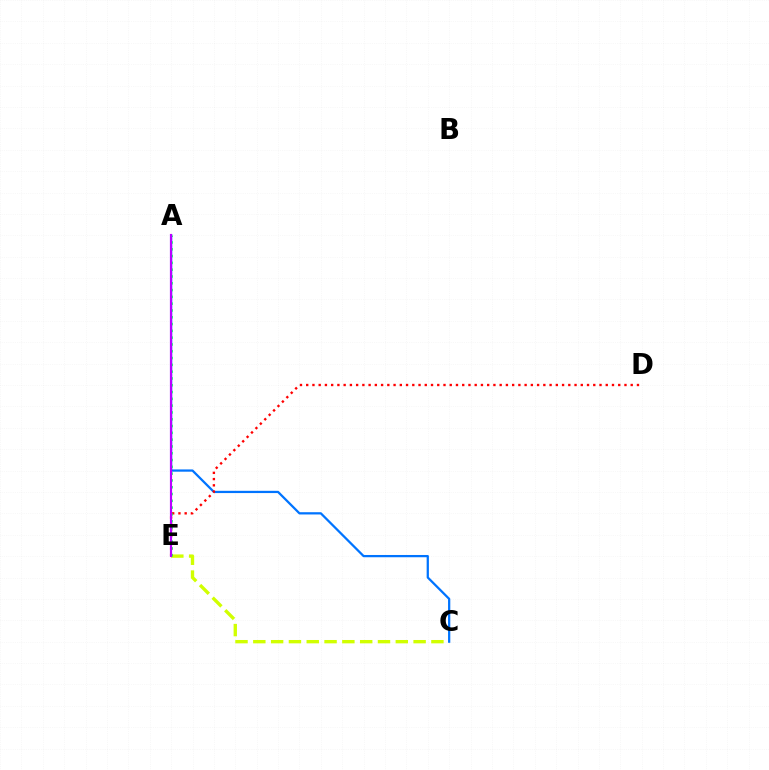{('C', 'E'): [{'color': '#d1ff00', 'line_style': 'dashed', 'thickness': 2.42}], ('A', 'C'): [{'color': '#0074ff', 'line_style': 'solid', 'thickness': 1.62}], ('D', 'E'): [{'color': '#ff0000', 'line_style': 'dotted', 'thickness': 1.7}], ('A', 'E'): [{'color': '#00ff5c', 'line_style': 'dotted', 'thickness': 1.85}, {'color': '#b900ff', 'line_style': 'solid', 'thickness': 1.56}]}